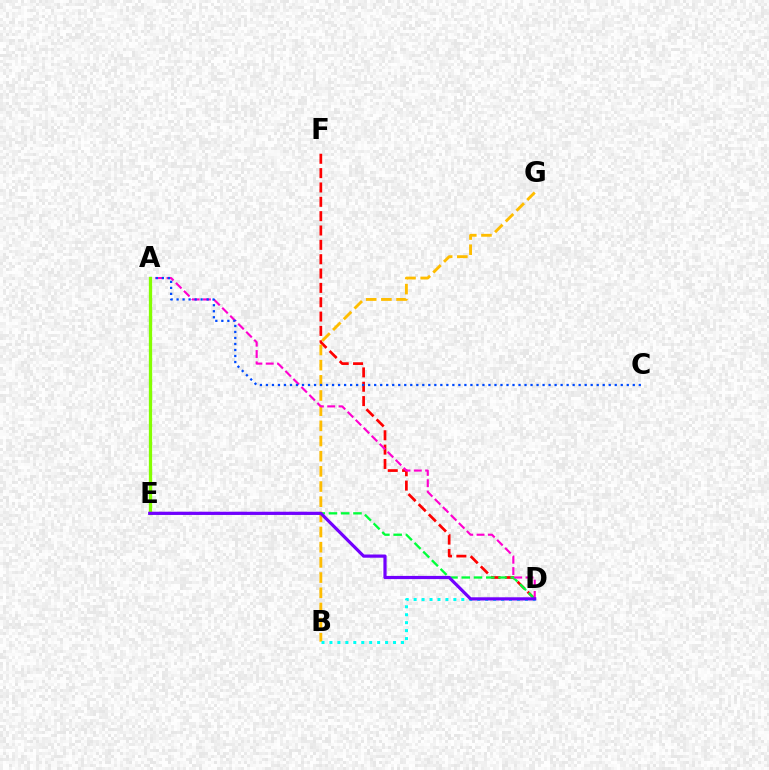{('D', 'F'): [{'color': '#ff0000', 'line_style': 'dashed', 'thickness': 1.95}], ('B', 'G'): [{'color': '#ffbd00', 'line_style': 'dashed', 'thickness': 2.06}], ('B', 'D'): [{'color': '#00fff6', 'line_style': 'dotted', 'thickness': 2.16}], ('D', 'E'): [{'color': '#00ff39', 'line_style': 'dashed', 'thickness': 1.67}, {'color': '#7200ff', 'line_style': 'solid', 'thickness': 2.3}], ('A', 'D'): [{'color': '#ff00cf', 'line_style': 'dashed', 'thickness': 1.54}], ('A', 'C'): [{'color': '#004bff', 'line_style': 'dotted', 'thickness': 1.63}], ('A', 'E'): [{'color': '#84ff00', 'line_style': 'solid', 'thickness': 2.37}]}